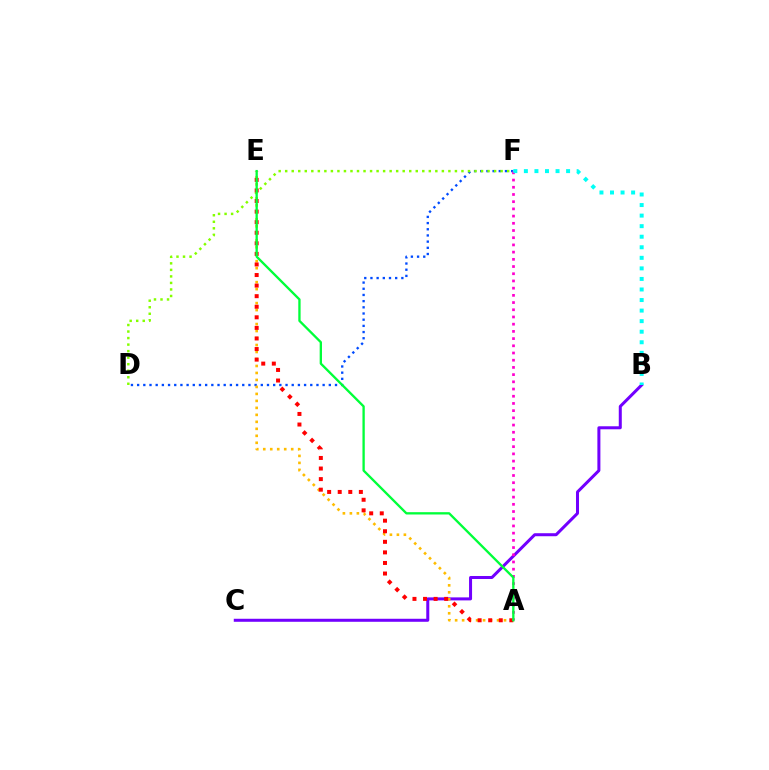{('D', 'F'): [{'color': '#004bff', 'line_style': 'dotted', 'thickness': 1.68}, {'color': '#84ff00', 'line_style': 'dotted', 'thickness': 1.77}], ('B', 'C'): [{'color': '#7200ff', 'line_style': 'solid', 'thickness': 2.17}], ('A', 'E'): [{'color': '#ffbd00', 'line_style': 'dotted', 'thickness': 1.9}, {'color': '#ff0000', 'line_style': 'dotted', 'thickness': 2.87}, {'color': '#00ff39', 'line_style': 'solid', 'thickness': 1.67}], ('A', 'F'): [{'color': '#ff00cf', 'line_style': 'dotted', 'thickness': 1.96}], ('B', 'F'): [{'color': '#00fff6', 'line_style': 'dotted', 'thickness': 2.87}]}